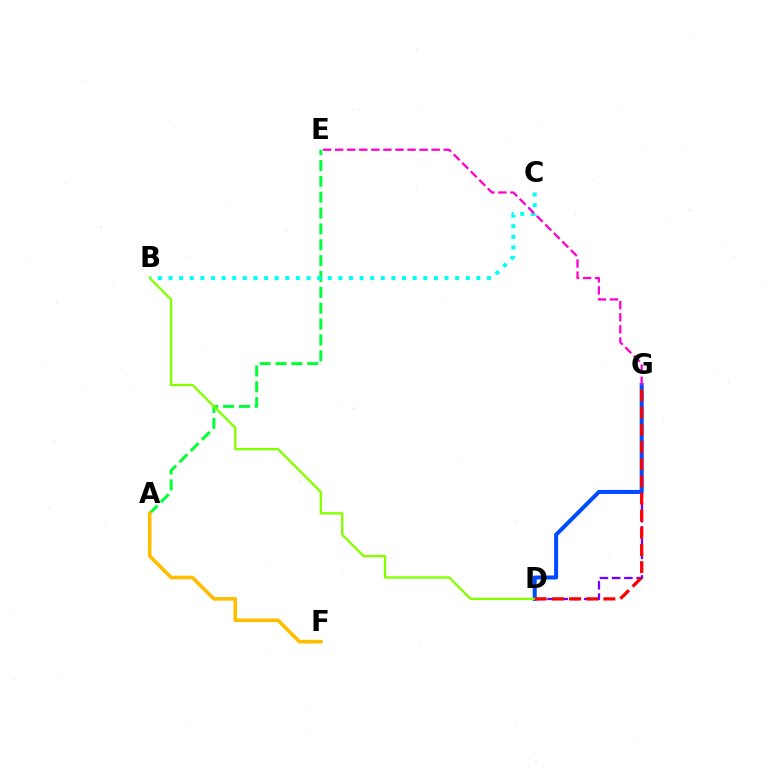{('D', 'G'): [{'color': '#7200ff', 'line_style': 'dashed', 'thickness': 1.66}, {'color': '#004bff', 'line_style': 'solid', 'thickness': 2.89}, {'color': '#ff0000', 'line_style': 'dashed', 'thickness': 2.33}], ('A', 'E'): [{'color': '#00ff39', 'line_style': 'dashed', 'thickness': 2.15}], ('B', 'C'): [{'color': '#00fff6', 'line_style': 'dotted', 'thickness': 2.88}], ('E', 'G'): [{'color': '#ff00cf', 'line_style': 'dashed', 'thickness': 1.64}], ('B', 'D'): [{'color': '#84ff00', 'line_style': 'solid', 'thickness': 1.68}], ('A', 'F'): [{'color': '#ffbd00', 'line_style': 'solid', 'thickness': 2.6}]}